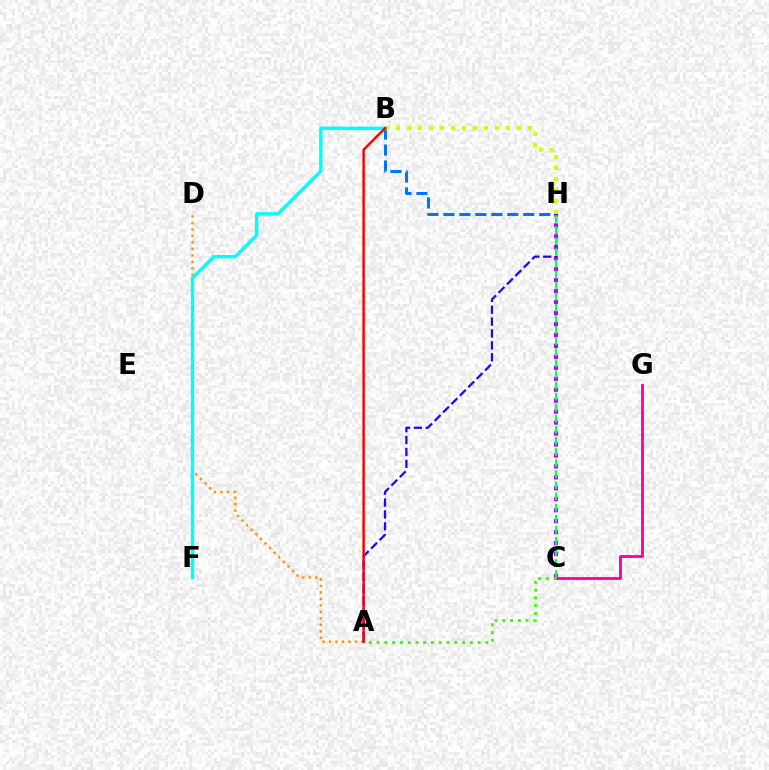{('C', 'H'): [{'color': '#b900ff', 'line_style': 'dotted', 'thickness': 2.98}, {'color': '#00ff5c', 'line_style': 'dashed', 'thickness': 1.51}], ('C', 'G'): [{'color': '#ff00ac', 'line_style': 'solid', 'thickness': 2.08}], ('B', 'H'): [{'color': '#0074ff', 'line_style': 'dashed', 'thickness': 2.17}, {'color': '#d1ff00', 'line_style': 'dotted', 'thickness': 2.99}], ('A', 'H'): [{'color': '#2500ff', 'line_style': 'dashed', 'thickness': 1.62}], ('A', 'D'): [{'color': '#ff9400', 'line_style': 'dotted', 'thickness': 1.76}], ('B', 'F'): [{'color': '#00fff6', 'line_style': 'solid', 'thickness': 2.46}], ('A', 'C'): [{'color': '#3dff00', 'line_style': 'dotted', 'thickness': 2.11}], ('A', 'B'): [{'color': '#ff0000', 'line_style': 'solid', 'thickness': 1.77}]}